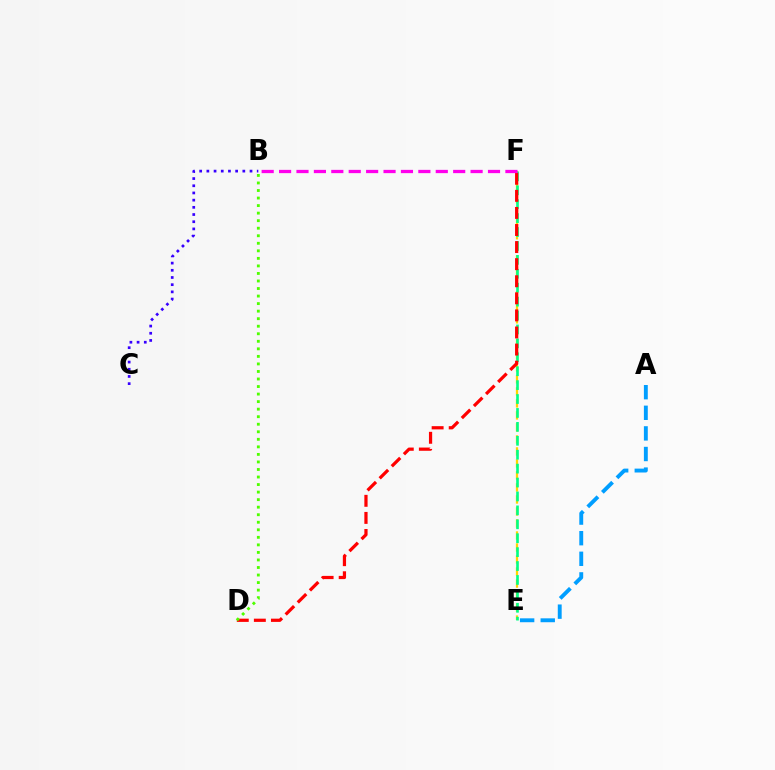{('A', 'E'): [{'color': '#009eff', 'line_style': 'dashed', 'thickness': 2.8}], ('E', 'F'): [{'color': '#ffd500', 'line_style': 'dashed', 'thickness': 1.63}, {'color': '#00ff86', 'line_style': 'dashed', 'thickness': 1.89}], ('D', 'F'): [{'color': '#ff0000', 'line_style': 'dashed', 'thickness': 2.32}], ('B', 'D'): [{'color': '#4fff00', 'line_style': 'dotted', 'thickness': 2.05}], ('B', 'C'): [{'color': '#3700ff', 'line_style': 'dotted', 'thickness': 1.95}], ('B', 'F'): [{'color': '#ff00ed', 'line_style': 'dashed', 'thickness': 2.37}]}